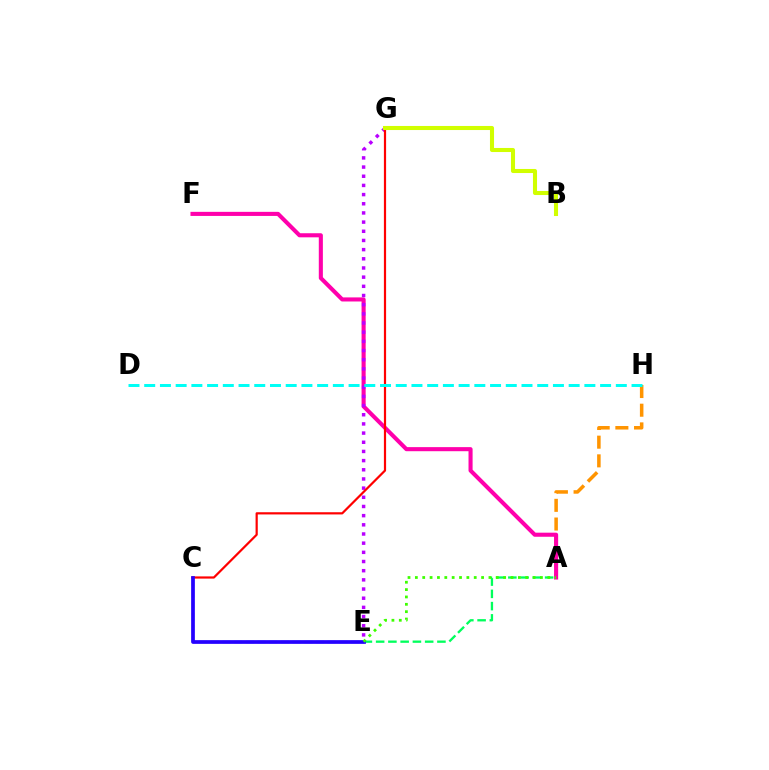{('C', 'E'): [{'color': '#0074ff', 'line_style': 'dashed', 'thickness': 1.59}, {'color': '#2500ff', 'line_style': 'solid', 'thickness': 2.67}], ('A', 'H'): [{'color': '#ff9400', 'line_style': 'dashed', 'thickness': 2.54}], ('A', 'F'): [{'color': '#ff00ac', 'line_style': 'solid', 'thickness': 2.94}], ('A', 'E'): [{'color': '#00ff5c', 'line_style': 'dashed', 'thickness': 1.67}, {'color': '#3dff00', 'line_style': 'dotted', 'thickness': 2.0}], ('E', 'G'): [{'color': '#b900ff', 'line_style': 'dotted', 'thickness': 2.49}], ('C', 'G'): [{'color': '#ff0000', 'line_style': 'solid', 'thickness': 1.59}], ('D', 'H'): [{'color': '#00fff6', 'line_style': 'dashed', 'thickness': 2.14}], ('B', 'G'): [{'color': '#d1ff00', 'line_style': 'solid', 'thickness': 2.93}]}